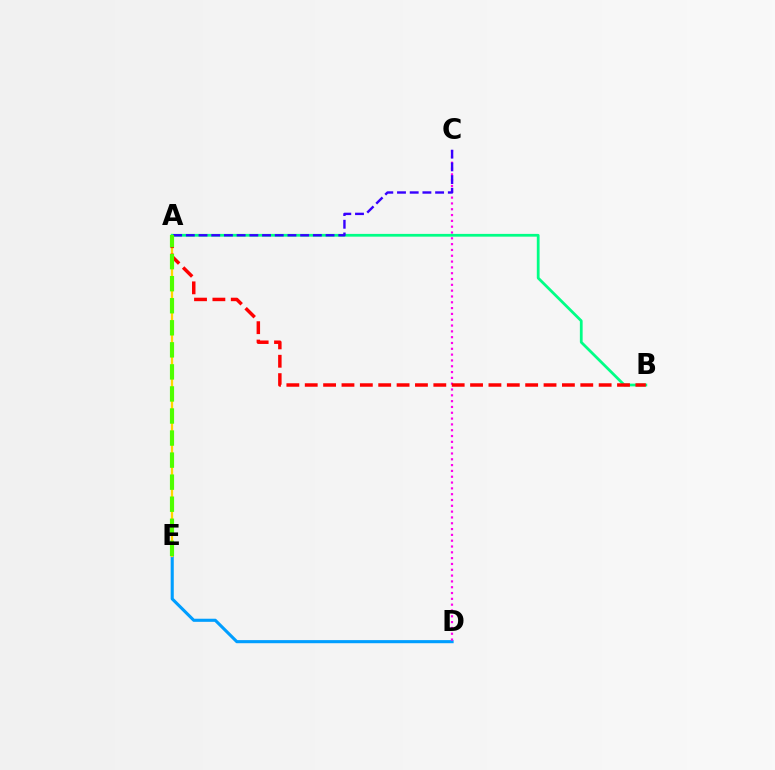{('D', 'E'): [{'color': '#009eff', 'line_style': 'solid', 'thickness': 2.23}], ('A', 'E'): [{'color': '#ffd500', 'line_style': 'solid', 'thickness': 1.64}, {'color': '#4fff00', 'line_style': 'dashed', 'thickness': 3.0}], ('C', 'D'): [{'color': '#ff00ed', 'line_style': 'dotted', 'thickness': 1.58}], ('A', 'B'): [{'color': '#00ff86', 'line_style': 'solid', 'thickness': 1.99}, {'color': '#ff0000', 'line_style': 'dashed', 'thickness': 2.5}], ('A', 'C'): [{'color': '#3700ff', 'line_style': 'dashed', 'thickness': 1.73}]}